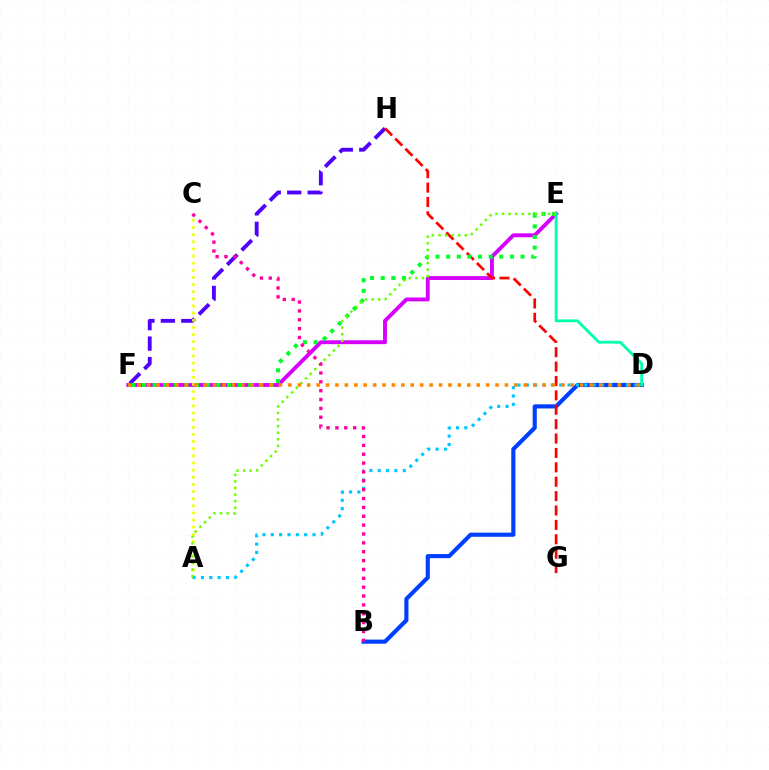{('E', 'F'): [{'color': '#d600ff', 'line_style': 'solid', 'thickness': 2.79}, {'color': '#00ff27', 'line_style': 'dotted', 'thickness': 2.89}], ('F', 'H'): [{'color': '#4f00ff', 'line_style': 'dashed', 'thickness': 2.78}], ('B', 'D'): [{'color': '#003fff', 'line_style': 'solid', 'thickness': 2.97}], ('D', 'E'): [{'color': '#00ffaf', 'line_style': 'solid', 'thickness': 2.03}], ('A', 'C'): [{'color': '#eeff00', 'line_style': 'dotted', 'thickness': 1.94}], ('G', 'H'): [{'color': '#ff0000', 'line_style': 'dashed', 'thickness': 1.96}], ('A', 'D'): [{'color': '#00c7ff', 'line_style': 'dotted', 'thickness': 2.27}], ('A', 'E'): [{'color': '#66ff00', 'line_style': 'dotted', 'thickness': 1.79}], ('D', 'F'): [{'color': '#ff8800', 'line_style': 'dotted', 'thickness': 2.56}], ('B', 'C'): [{'color': '#ff00a0', 'line_style': 'dotted', 'thickness': 2.41}]}